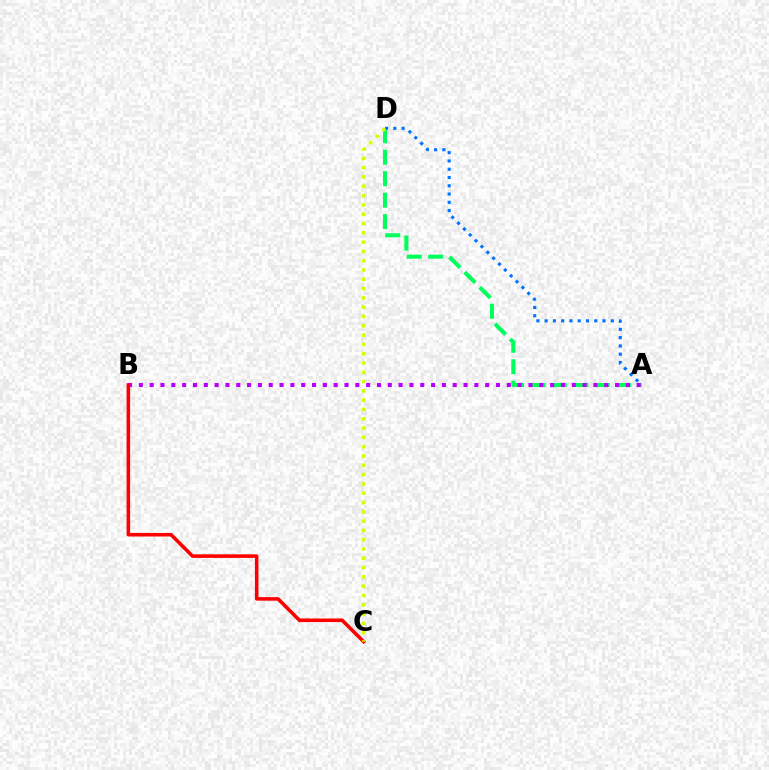{('A', 'D'): [{'color': '#00ff5c', 'line_style': 'dashed', 'thickness': 2.91}, {'color': '#0074ff', 'line_style': 'dotted', 'thickness': 2.25}], ('A', 'B'): [{'color': '#b900ff', 'line_style': 'dotted', 'thickness': 2.94}], ('B', 'C'): [{'color': '#ff0000', 'line_style': 'solid', 'thickness': 2.56}], ('C', 'D'): [{'color': '#d1ff00', 'line_style': 'dotted', 'thickness': 2.53}]}